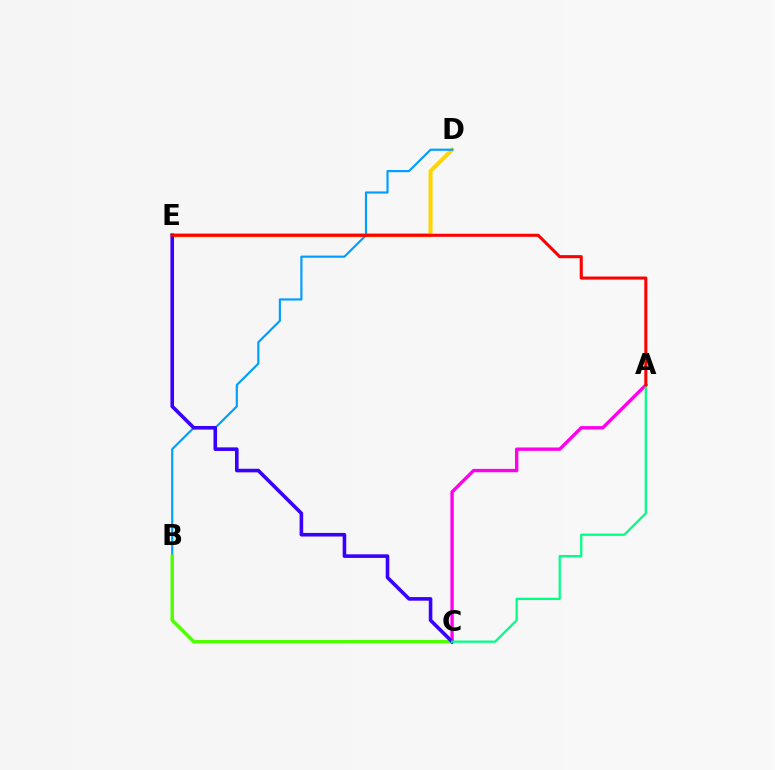{('D', 'E'): [{'color': '#ffd500', 'line_style': 'solid', 'thickness': 2.9}], ('B', 'D'): [{'color': '#009eff', 'line_style': 'solid', 'thickness': 1.56}], ('A', 'C'): [{'color': '#ff00ed', 'line_style': 'solid', 'thickness': 2.43}, {'color': '#00ff86', 'line_style': 'solid', 'thickness': 1.64}], ('B', 'C'): [{'color': '#4fff00', 'line_style': 'solid', 'thickness': 2.46}], ('C', 'E'): [{'color': '#3700ff', 'line_style': 'solid', 'thickness': 2.59}], ('A', 'E'): [{'color': '#ff0000', 'line_style': 'solid', 'thickness': 2.2}]}